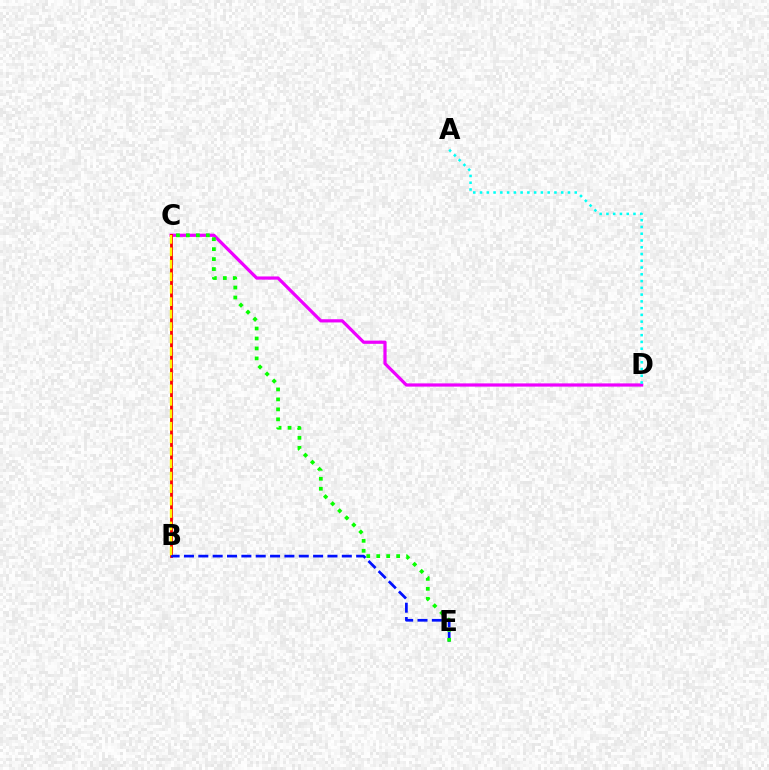{('C', 'D'): [{'color': '#ee00ff', 'line_style': 'solid', 'thickness': 2.32}], ('B', 'C'): [{'color': '#ff0000', 'line_style': 'solid', 'thickness': 2.02}, {'color': '#fcf500', 'line_style': 'dashed', 'thickness': 1.69}], ('B', 'E'): [{'color': '#0010ff', 'line_style': 'dashed', 'thickness': 1.95}], ('C', 'E'): [{'color': '#08ff00', 'line_style': 'dotted', 'thickness': 2.71}], ('A', 'D'): [{'color': '#00fff6', 'line_style': 'dotted', 'thickness': 1.84}]}